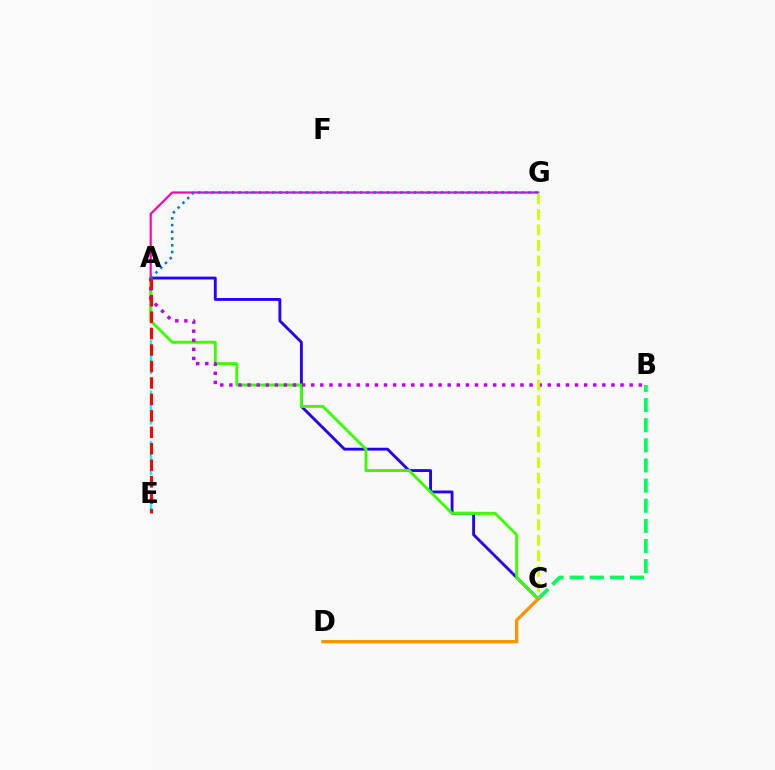{('A', 'E'): [{'color': '#00fff6', 'line_style': 'dashed', 'thickness': 1.72}, {'color': '#ff0000', 'line_style': 'dashed', 'thickness': 2.24}], ('A', 'C'): [{'color': '#2500ff', 'line_style': 'solid', 'thickness': 2.06}, {'color': '#3dff00', 'line_style': 'solid', 'thickness': 2.12}], ('A', 'G'): [{'color': '#ff00ac', 'line_style': 'solid', 'thickness': 1.57}, {'color': '#0074ff', 'line_style': 'dotted', 'thickness': 1.83}], ('B', 'C'): [{'color': '#00ff5c', 'line_style': 'dashed', 'thickness': 2.73}], ('A', 'B'): [{'color': '#b900ff', 'line_style': 'dotted', 'thickness': 2.47}], ('C', 'G'): [{'color': '#d1ff00', 'line_style': 'dashed', 'thickness': 2.11}], ('C', 'D'): [{'color': '#ff9400', 'line_style': 'solid', 'thickness': 2.4}]}